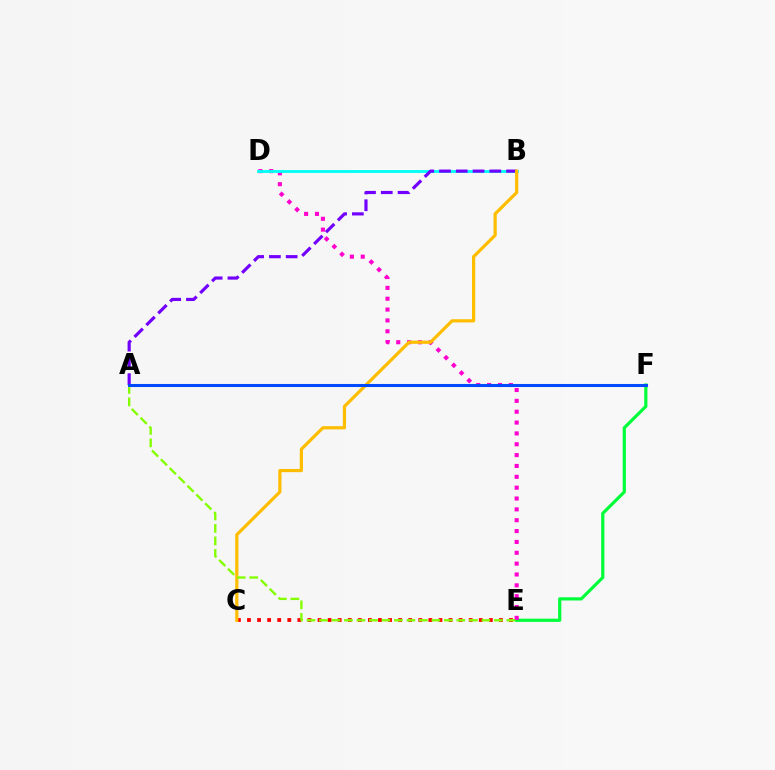{('E', 'F'): [{'color': '#00ff39', 'line_style': 'solid', 'thickness': 2.3}], ('D', 'E'): [{'color': '#ff00cf', 'line_style': 'dotted', 'thickness': 2.95}], ('C', 'E'): [{'color': '#ff0000', 'line_style': 'dotted', 'thickness': 2.74}], ('B', 'D'): [{'color': '#00fff6', 'line_style': 'solid', 'thickness': 2.04}], ('A', 'B'): [{'color': '#7200ff', 'line_style': 'dashed', 'thickness': 2.28}], ('B', 'C'): [{'color': '#ffbd00', 'line_style': 'solid', 'thickness': 2.31}], ('A', 'E'): [{'color': '#84ff00', 'line_style': 'dashed', 'thickness': 1.7}], ('A', 'F'): [{'color': '#004bff', 'line_style': 'solid', 'thickness': 2.19}]}